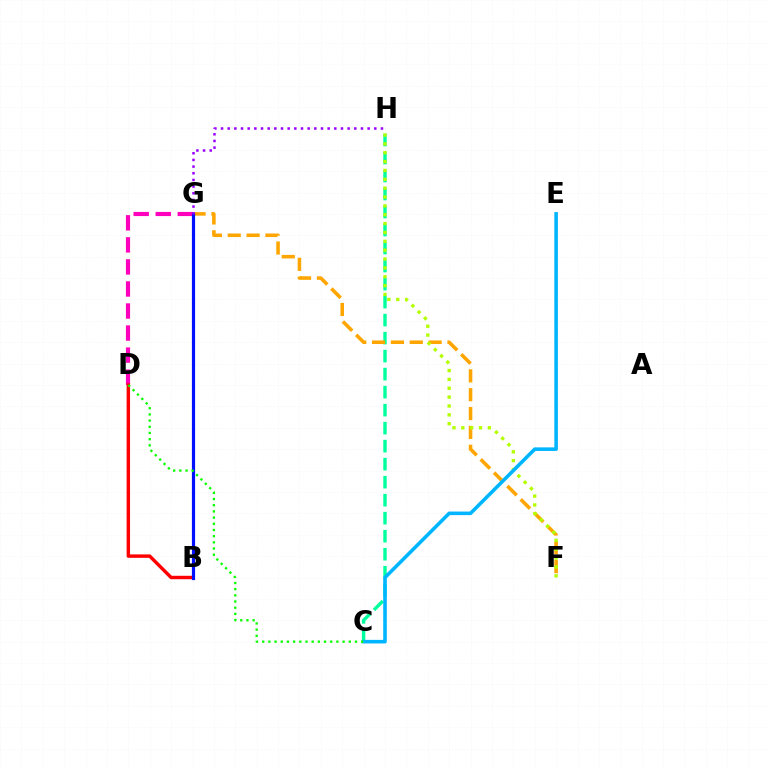{('C', 'H'): [{'color': '#00ff9d', 'line_style': 'dashed', 'thickness': 2.45}], ('D', 'G'): [{'color': '#ff00bd', 'line_style': 'dashed', 'thickness': 2.99}], ('F', 'G'): [{'color': '#ffa500', 'line_style': 'dashed', 'thickness': 2.56}], ('B', 'D'): [{'color': '#ff0000', 'line_style': 'solid', 'thickness': 2.48}], ('F', 'H'): [{'color': '#b3ff00', 'line_style': 'dotted', 'thickness': 2.41}], ('B', 'G'): [{'color': '#0010ff', 'line_style': 'solid', 'thickness': 2.3}], ('C', 'E'): [{'color': '#00b5ff', 'line_style': 'solid', 'thickness': 2.58}], ('G', 'H'): [{'color': '#9b00ff', 'line_style': 'dotted', 'thickness': 1.81}], ('C', 'D'): [{'color': '#08ff00', 'line_style': 'dotted', 'thickness': 1.68}]}